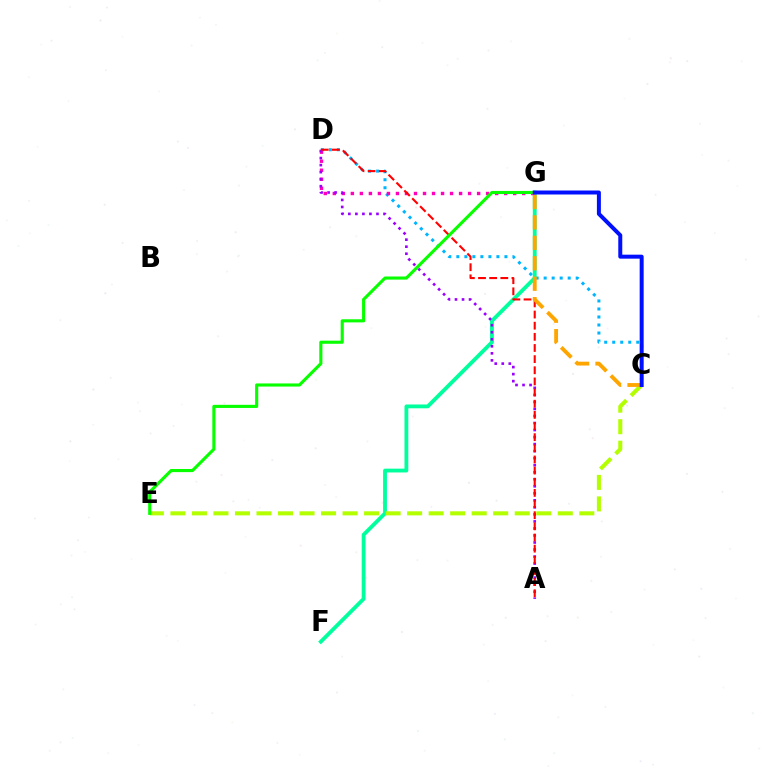{('C', 'D'): [{'color': '#00b5ff', 'line_style': 'dotted', 'thickness': 2.18}], ('F', 'G'): [{'color': '#00ff9d', 'line_style': 'solid', 'thickness': 2.75}], ('D', 'G'): [{'color': '#ff00bd', 'line_style': 'dotted', 'thickness': 2.45}], ('A', 'D'): [{'color': '#9b00ff', 'line_style': 'dotted', 'thickness': 1.91}, {'color': '#ff0000', 'line_style': 'dashed', 'thickness': 1.51}], ('C', 'E'): [{'color': '#b3ff00', 'line_style': 'dashed', 'thickness': 2.92}], ('C', 'G'): [{'color': '#ffa500', 'line_style': 'dashed', 'thickness': 2.78}, {'color': '#0010ff', 'line_style': 'solid', 'thickness': 2.87}], ('E', 'G'): [{'color': '#08ff00', 'line_style': 'solid', 'thickness': 2.25}]}